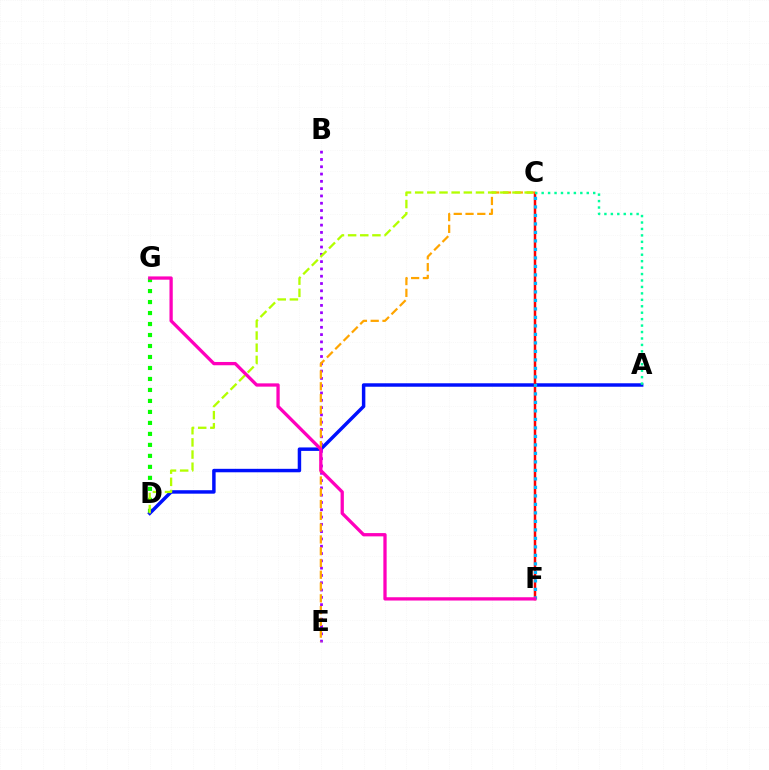{('D', 'G'): [{'color': '#08ff00', 'line_style': 'dotted', 'thickness': 2.99}], ('A', 'D'): [{'color': '#0010ff', 'line_style': 'solid', 'thickness': 2.49}], ('C', 'F'): [{'color': '#ff0000', 'line_style': 'solid', 'thickness': 1.8}, {'color': '#00b5ff', 'line_style': 'dotted', 'thickness': 2.31}], ('B', 'E'): [{'color': '#9b00ff', 'line_style': 'dotted', 'thickness': 1.98}], ('A', 'C'): [{'color': '#00ff9d', 'line_style': 'dotted', 'thickness': 1.75}], ('C', 'E'): [{'color': '#ffa500', 'line_style': 'dashed', 'thickness': 1.6}], ('C', 'D'): [{'color': '#b3ff00', 'line_style': 'dashed', 'thickness': 1.65}], ('F', 'G'): [{'color': '#ff00bd', 'line_style': 'solid', 'thickness': 2.36}]}